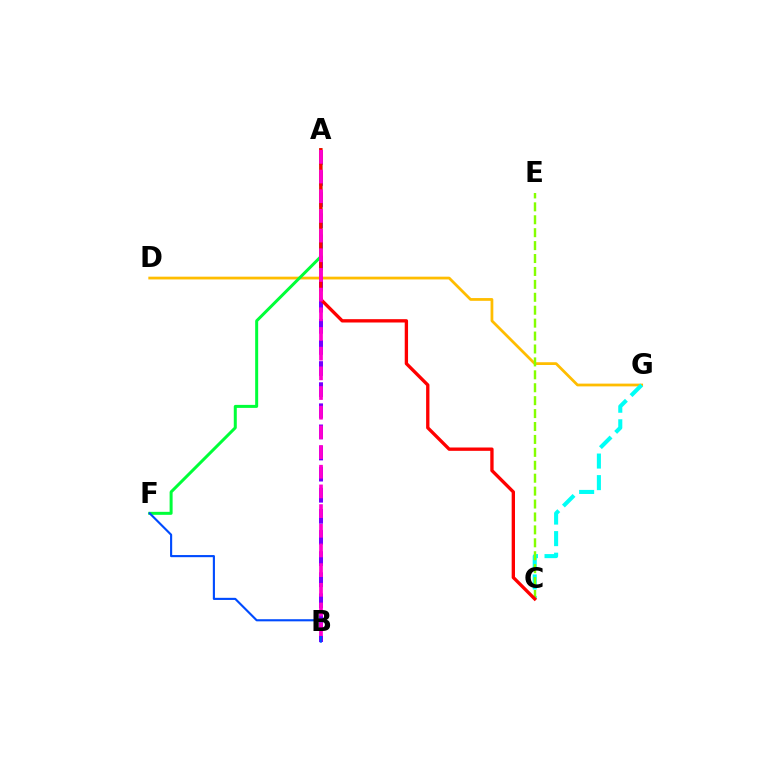{('D', 'G'): [{'color': '#ffbd00', 'line_style': 'solid', 'thickness': 1.99}], ('A', 'B'): [{'color': '#7200ff', 'line_style': 'dashed', 'thickness': 2.87}, {'color': '#ff00cf', 'line_style': 'dashed', 'thickness': 2.67}], ('C', 'G'): [{'color': '#00fff6', 'line_style': 'dashed', 'thickness': 2.93}], ('A', 'F'): [{'color': '#00ff39', 'line_style': 'solid', 'thickness': 2.16}], ('C', 'E'): [{'color': '#84ff00', 'line_style': 'dashed', 'thickness': 1.76}], ('B', 'F'): [{'color': '#004bff', 'line_style': 'solid', 'thickness': 1.53}], ('A', 'C'): [{'color': '#ff0000', 'line_style': 'solid', 'thickness': 2.4}]}